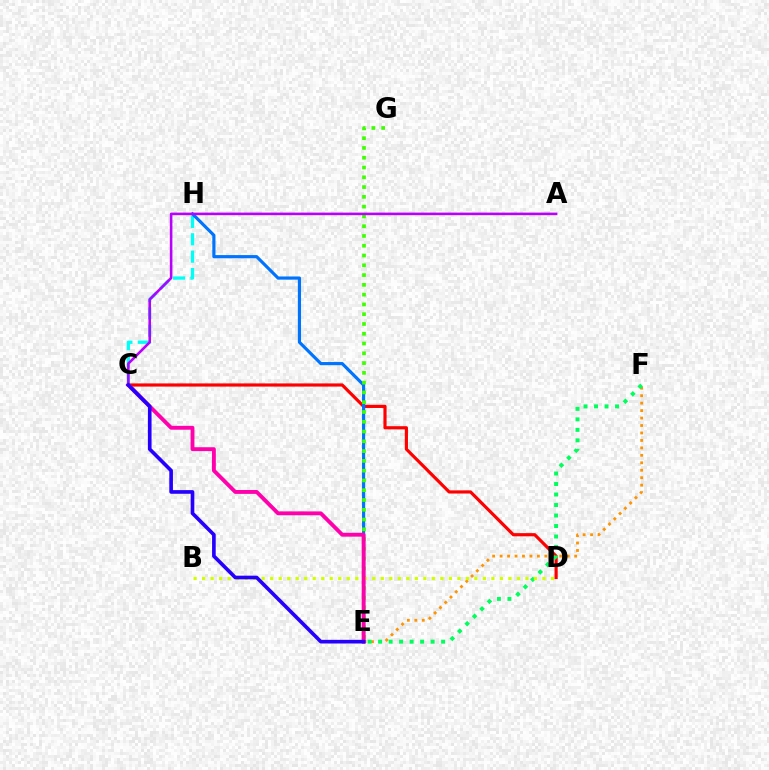{('C', 'H'): [{'color': '#00fff6', 'line_style': 'dashed', 'thickness': 2.36}], ('E', 'F'): [{'color': '#ff9400', 'line_style': 'dotted', 'thickness': 2.03}, {'color': '#00ff5c', 'line_style': 'dotted', 'thickness': 2.85}], ('C', 'D'): [{'color': '#ff0000', 'line_style': 'solid', 'thickness': 2.28}], ('E', 'H'): [{'color': '#0074ff', 'line_style': 'solid', 'thickness': 2.28}], ('E', 'G'): [{'color': '#3dff00', 'line_style': 'dotted', 'thickness': 2.66}], ('B', 'D'): [{'color': '#d1ff00', 'line_style': 'dotted', 'thickness': 2.31}], ('A', 'C'): [{'color': '#b900ff', 'line_style': 'solid', 'thickness': 1.85}], ('C', 'E'): [{'color': '#ff00ac', 'line_style': 'solid', 'thickness': 2.79}, {'color': '#2500ff', 'line_style': 'solid', 'thickness': 2.63}]}